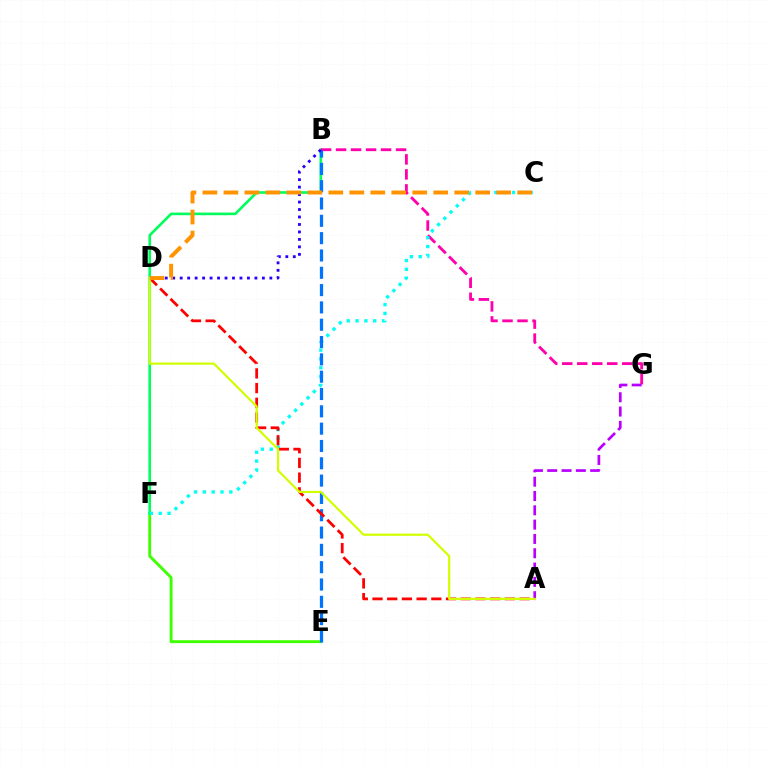{('E', 'F'): [{'color': '#3dff00', 'line_style': 'solid', 'thickness': 2.07}], ('B', 'F'): [{'color': '#00ff5c', 'line_style': 'solid', 'thickness': 1.89}], ('B', 'G'): [{'color': '#ff00ac', 'line_style': 'dashed', 'thickness': 2.04}], ('C', 'F'): [{'color': '#00fff6', 'line_style': 'dotted', 'thickness': 2.4}], ('B', 'E'): [{'color': '#0074ff', 'line_style': 'dashed', 'thickness': 2.35}], ('B', 'D'): [{'color': '#2500ff', 'line_style': 'dotted', 'thickness': 2.03}], ('A', 'D'): [{'color': '#ff0000', 'line_style': 'dashed', 'thickness': 2.0}, {'color': '#d1ff00', 'line_style': 'solid', 'thickness': 1.58}], ('A', 'G'): [{'color': '#b900ff', 'line_style': 'dashed', 'thickness': 1.94}], ('C', 'D'): [{'color': '#ff9400', 'line_style': 'dashed', 'thickness': 2.85}]}